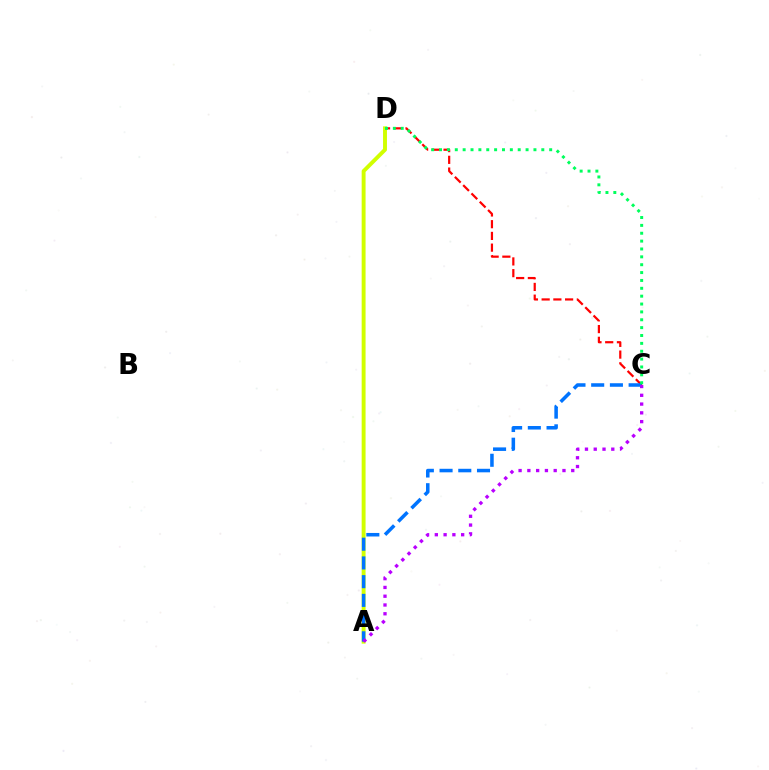{('A', 'D'): [{'color': '#d1ff00', 'line_style': 'solid', 'thickness': 2.82}], ('C', 'D'): [{'color': '#ff0000', 'line_style': 'dashed', 'thickness': 1.59}, {'color': '#00ff5c', 'line_style': 'dotted', 'thickness': 2.14}], ('A', 'C'): [{'color': '#0074ff', 'line_style': 'dashed', 'thickness': 2.54}, {'color': '#b900ff', 'line_style': 'dotted', 'thickness': 2.38}]}